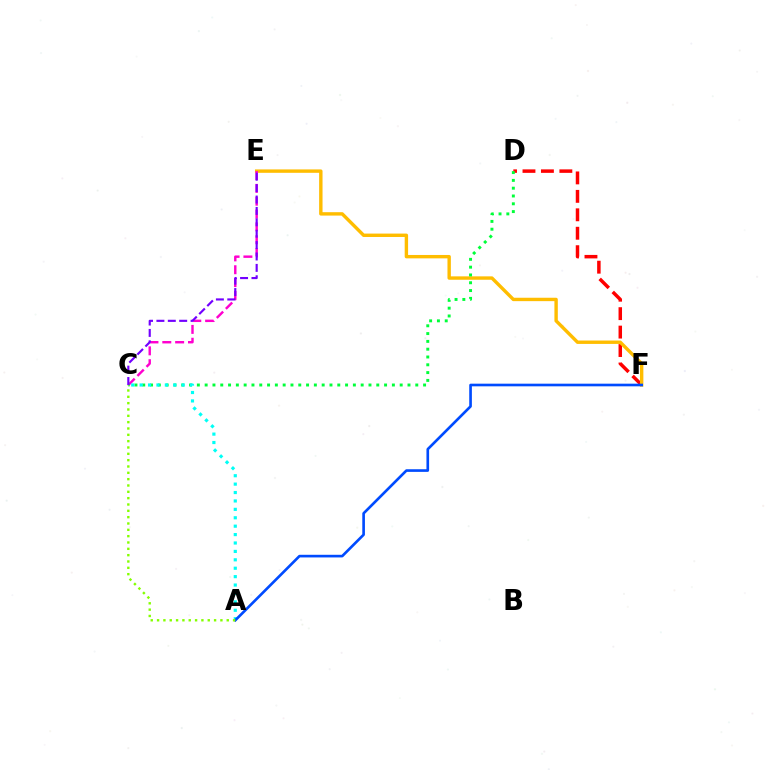{('D', 'F'): [{'color': '#ff0000', 'line_style': 'dashed', 'thickness': 2.51}], ('E', 'F'): [{'color': '#ffbd00', 'line_style': 'solid', 'thickness': 2.45}], ('C', 'E'): [{'color': '#ff00cf', 'line_style': 'dashed', 'thickness': 1.74}, {'color': '#7200ff', 'line_style': 'dashed', 'thickness': 1.55}], ('C', 'D'): [{'color': '#00ff39', 'line_style': 'dotted', 'thickness': 2.12}], ('A', 'C'): [{'color': '#00fff6', 'line_style': 'dotted', 'thickness': 2.29}, {'color': '#84ff00', 'line_style': 'dotted', 'thickness': 1.72}], ('A', 'F'): [{'color': '#004bff', 'line_style': 'solid', 'thickness': 1.91}]}